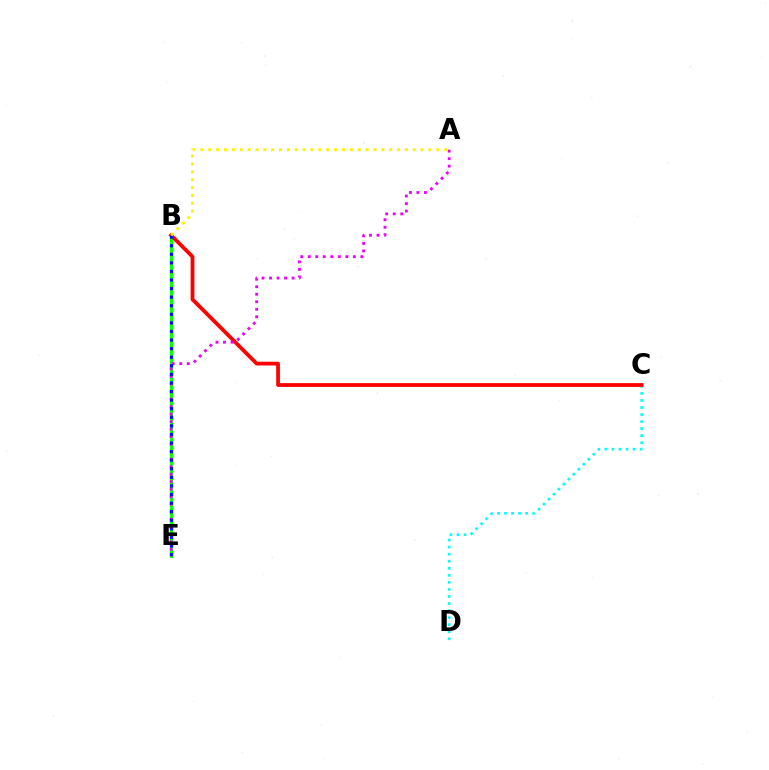{('C', 'D'): [{'color': '#00fff6', 'line_style': 'dotted', 'thickness': 1.92}], ('B', 'E'): [{'color': '#08ff00', 'line_style': 'solid', 'thickness': 2.24}, {'color': '#0010ff', 'line_style': 'dotted', 'thickness': 2.33}], ('B', 'C'): [{'color': '#ff0000', 'line_style': 'solid', 'thickness': 2.71}], ('A', 'E'): [{'color': '#ee00ff', 'line_style': 'dotted', 'thickness': 2.04}], ('A', 'B'): [{'color': '#fcf500', 'line_style': 'dotted', 'thickness': 2.14}]}